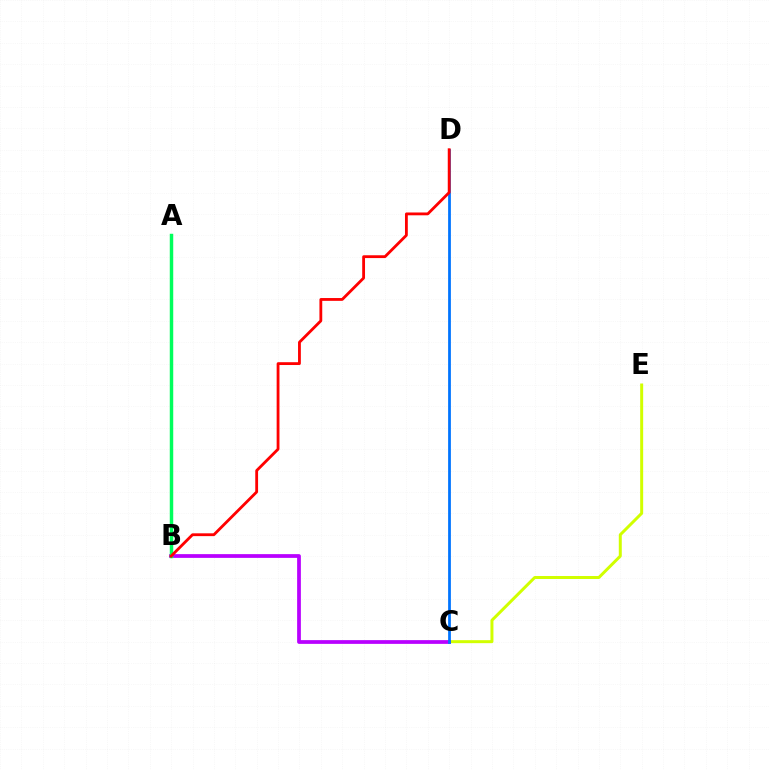{('C', 'E'): [{'color': '#d1ff00', 'line_style': 'solid', 'thickness': 2.15}], ('B', 'C'): [{'color': '#b900ff', 'line_style': 'solid', 'thickness': 2.7}], ('A', 'B'): [{'color': '#00ff5c', 'line_style': 'solid', 'thickness': 2.49}], ('C', 'D'): [{'color': '#0074ff', 'line_style': 'solid', 'thickness': 1.99}], ('B', 'D'): [{'color': '#ff0000', 'line_style': 'solid', 'thickness': 2.03}]}